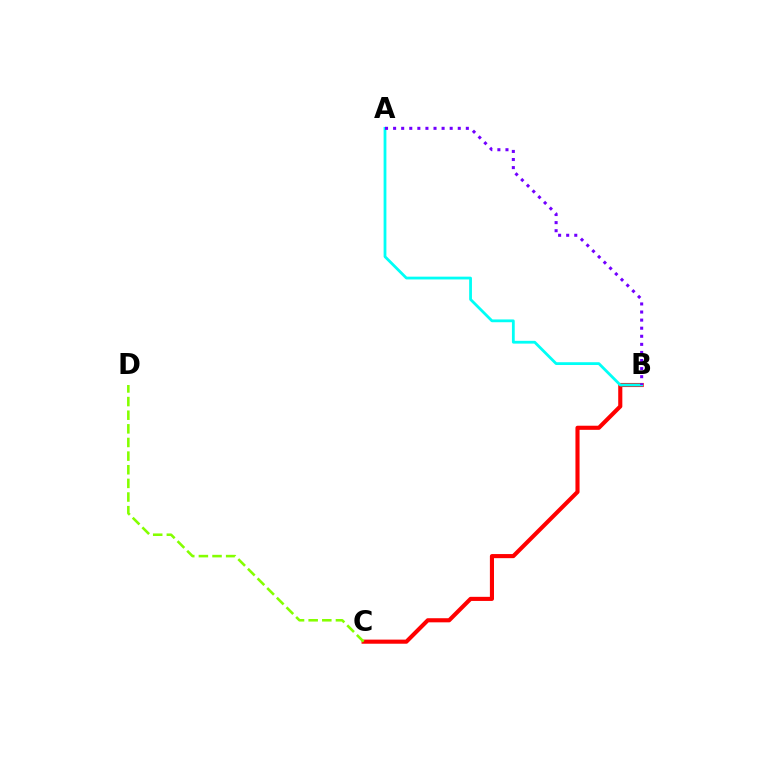{('B', 'C'): [{'color': '#ff0000', 'line_style': 'solid', 'thickness': 2.96}], ('A', 'B'): [{'color': '#00fff6', 'line_style': 'solid', 'thickness': 2.01}, {'color': '#7200ff', 'line_style': 'dotted', 'thickness': 2.2}], ('C', 'D'): [{'color': '#84ff00', 'line_style': 'dashed', 'thickness': 1.85}]}